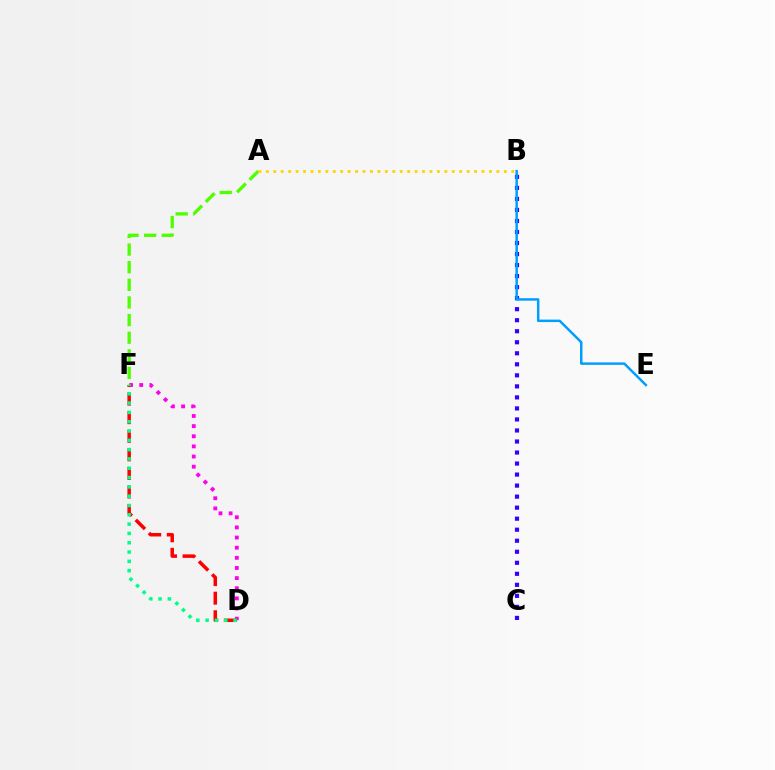{('B', 'C'): [{'color': '#3700ff', 'line_style': 'dotted', 'thickness': 3.0}], ('B', 'E'): [{'color': '#009eff', 'line_style': 'solid', 'thickness': 1.78}], ('D', 'F'): [{'color': '#ff00ed', 'line_style': 'dotted', 'thickness': 2.75}, {'color': '#ff0000', 'line_style': 'dashed', 'thickness': 2.52}, {'color': '#00ff86', 'line_style': 'dotted', 'thickness': 2.53}], ('A', 'F'): [{'color': '#4fff00', 'line_style': 'dashed', 'thickness': 2.4}], ('A', 'B'): [{'color': '#ffd500', 'line_style': 'dotted', 'thickness': 2.02}]}